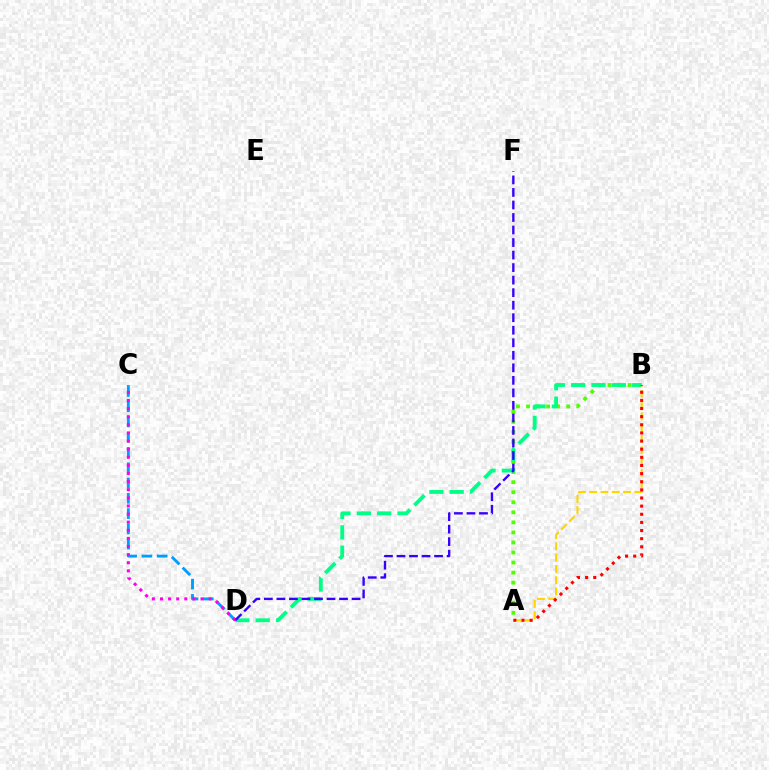{('C', 'D'): [{'color': '#009eff', 'line_style': 'dashed', 'thickness': 2.07}, {'color': '#ff00ed', 'line_style': 'dotted', 'thickness': 2.2}], ('A', 'B'): [{'color': '#4fff00', 'line_style': 'dotted', 'thickness': 2.73}, {'color': '#ffd500', 'line_style': 'dashed', 'thickness': 1.53}, {'color': '#ff0000', 'line_style': 'dotted', 'thickness': 2.21}], ('B', 'D'): [{'color': '#00ff86', 'line_style': 'dashed', 'thickness': 2.76}], ('D', 'F'): [{'color': '#3700ff', 'line_style': 'dashed', 'thickness': 1.7}]}